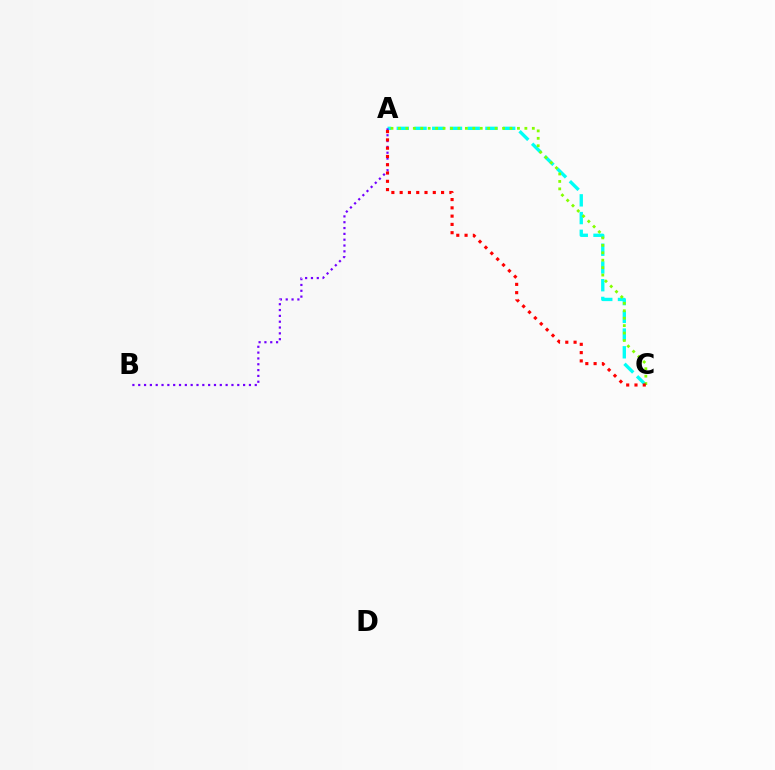{('A', 'C'): [{'color': '#00fff6', 'line_style': 'dashed', 'thickness': 2.41}, {'color': '#84ff00', 'line_style': 'dotted', 'thickness': 2.02}, {'color': '#ff0000', 'line_style': 'dotted', 'thickness': 2.25}], ('A', 'B'): [{'color': '#7200ff', 'line_style': 'dotted', 'thickness': 1.58}]}